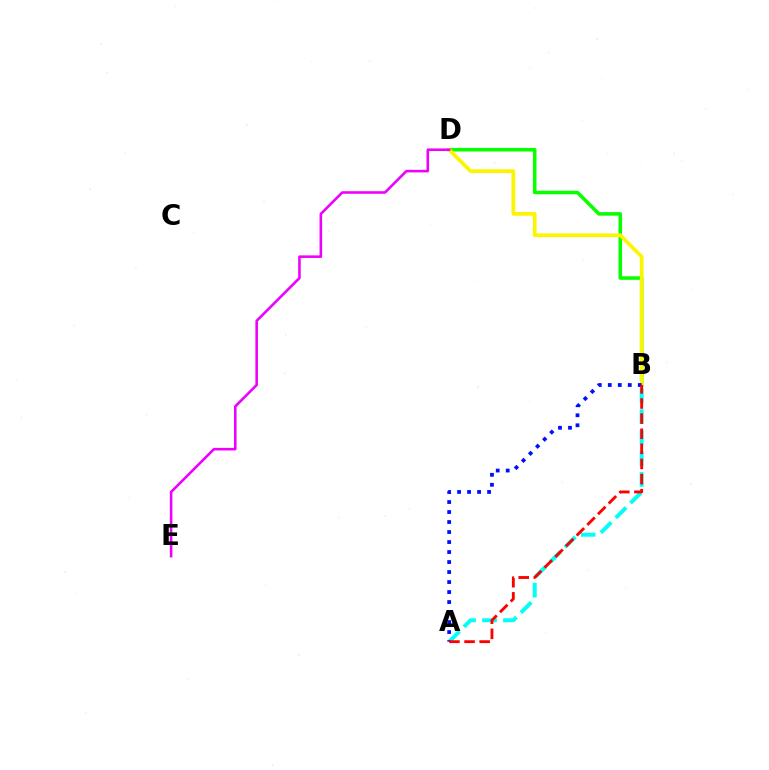{('B', 'D'): [{'color': '#08ff00', 'line_style': 'solid', 'thickness': 2.55}, {'color': '#fcf500', 'line_style': 'solid', 'thickness': 2.68}], ('A', 'B'): [{'color': '#00fff6', 'line_style': 'dashed', 'thickness': 2.84}, {'color': '#0010ff', 'line_style': 'dotted', 'thickness': 2.72}, {'color': '#ff0000', 'line_style': 'dashed', 'thickness': 2.05}], ('D', 'E'): [{'color': '#ee00ff', 'line_style': 'solid', 'thickness': 1.86}]}